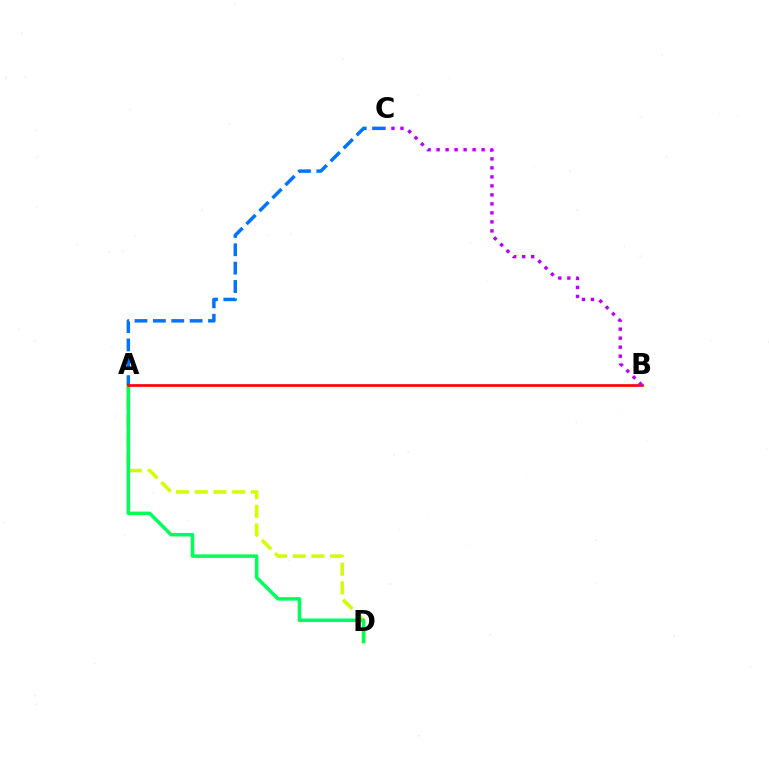{('A', 'D'): [{'color': '#d1ff00', 'line_style': 'dashed', 'thickness': 2.54}, {'color': '#00ff5c', 'line_style': 'solid', 'thickness': 2.52}], ('A', 'C'): [{'color': '#0074ff', 'line_style': 'dashed', 'thickness': 2.5}], ('A', 'B'): [{'color': '#ff0000', 'line_style': 'solid', 'thickness': 1.93}], ('B', 'C'): [{'color': '#b900ff', 'line_style': 'dotted', 'thickness': 2.45}]}